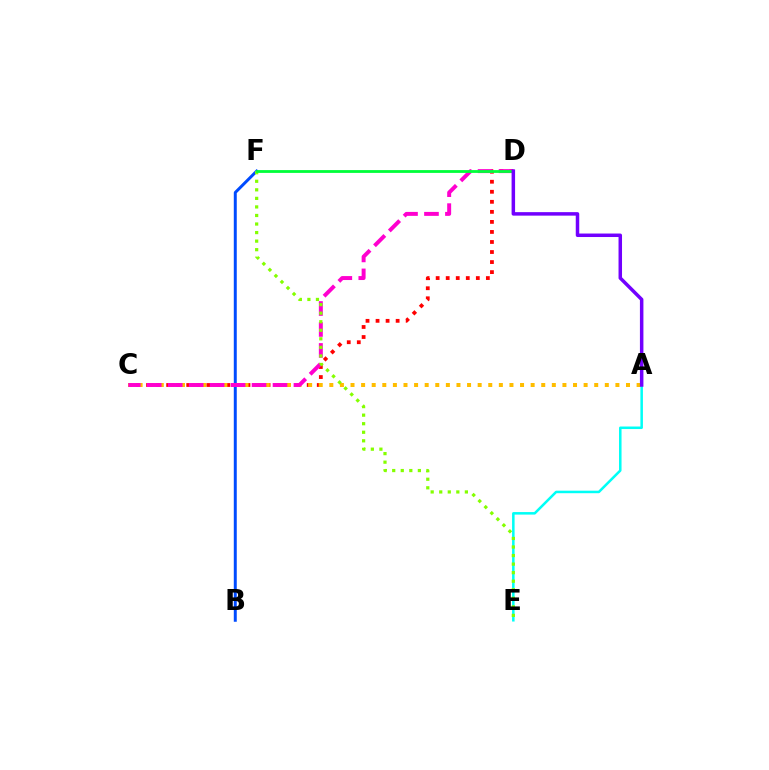{('C', 'D'): [{'color': '#ff0000', 'line_style': 'dotted', 'thickness': 2.73}, {'color': '#ff00cf', 'line_style': 'dashed', 'thickness': 2.85}], ('A', 'C'): [{'color': '#ffbd00', 'line_style': 'dotted', 'thickness': 2.88}], ('A', 'E'): [{'color': '#00fff6', 'line_style': 'solid', 'thickness': 1.82}], ('B', 'F'): [{'color': '#004bff', 'line_style': 'solid', 'thickness': 2.14}], ('E', 'F'): [{'color': '#84ff00', 'line_style': 'dotted', 'thickness': 2.32}], ('D', 'F'): [{'color': '#00ff39', 'line_style': 'solid', 'thickness': 2.02}], ('A', 'D'): [{'color': '#7200ff', 'line_style': 'solid', 'thickness': 2.52}]}